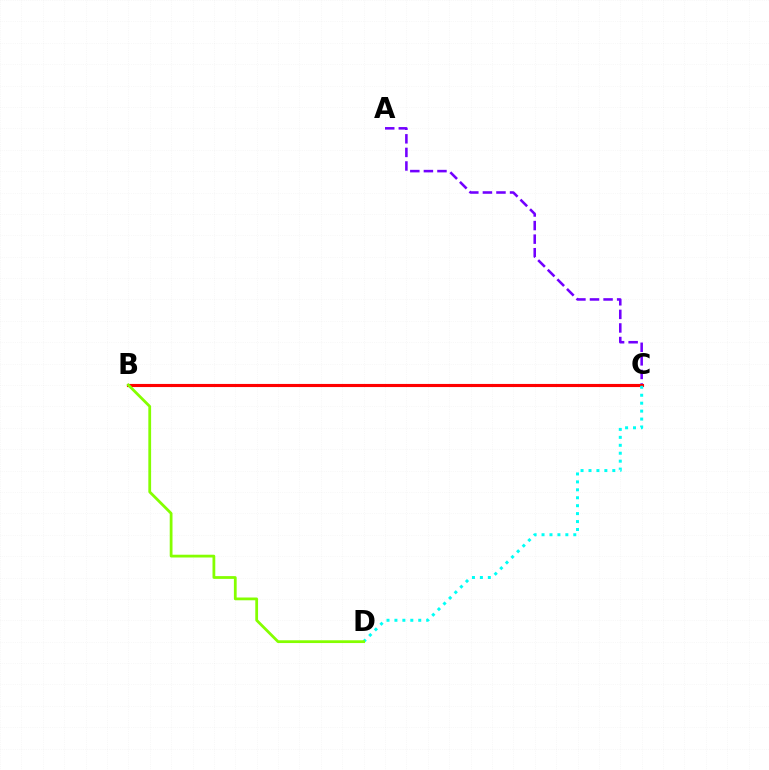{('A', 'C'): [{'color': '#7200ff', 'line_style': 'dashed', 'thickness': 1.84}], ('B', 'C'): [{'color': '#ff0000', 'line_style': 'solid', 'thickness': 2.25}], ('C', 'D'): [{'color': '#00fff6', 'line_style': 'dotted', 'thickness': 2.16}], ('B', 'D'): [{'color': '#84ff00', 'line_style': 'solid', 'thickness': 2.0}]}